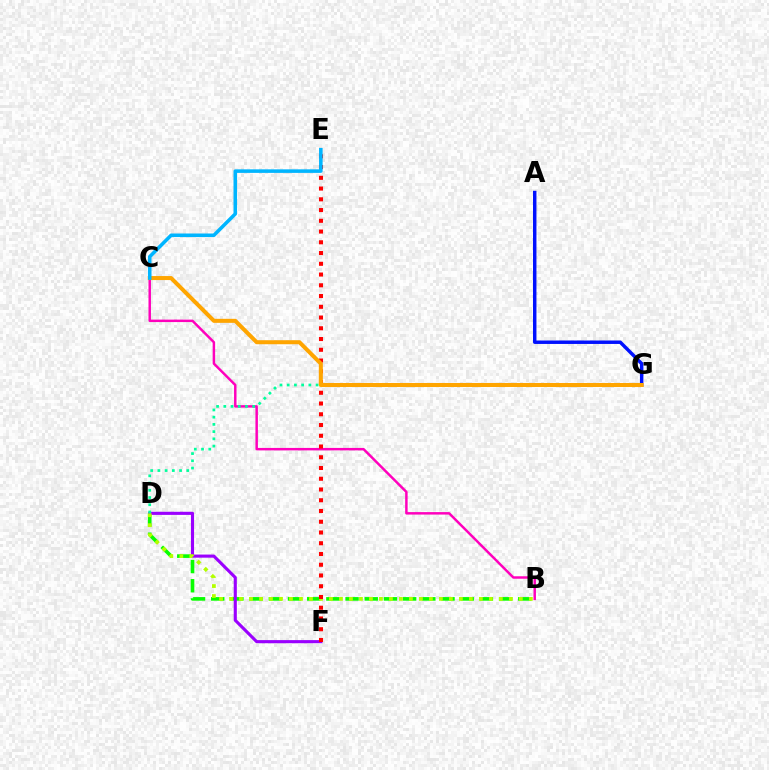{('B', 'D'): [{'color': '#08ff00', 'line_style': 'dashed', 'thickness': 2.61}, {'color': '#b3ff00', 'line_style': 'dotted', 'thickness': 2.72}], ('D', 'F'): [{'color': '#9b00ff', 'line_style': 'solid', 'thickness': 2.24}], ('B', 'C'): [{'color': '#ff00bd', 'line_style': 'solid', 'thickness': 1.78}], ('E', 'F'): [{'color': '#ff0000', 'line_style': 'dotted', 'thickness': 2.92}], ('D', 'G'): [{'color': '#00ff9d', 'line_style': 'dotted', 'thickness': 1.96}], ('A', 'G'): [{'color': '#0010ff', 'line_style': 'solid', 'thickness': 2.48}], ('C', 'G'): [{'color': '#ffa500', 'line_style': 'solid', 'thickness': 2.89}], ('C', 'E'): [{'color': '#00b5ff', 'line_style': 'solid', 'thickness': 2.56}]}